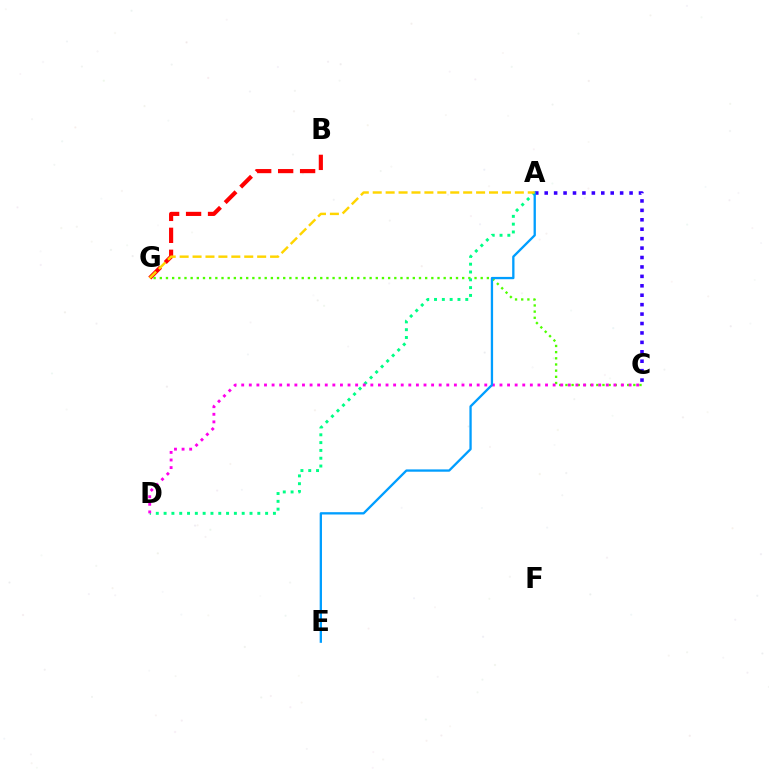{('C', 'G'): [{'color': '#4fff00', 'line_style': 'dotted', 'thickness': 1.68}], ('A', 'D'): [{'color': '#00ff86', 'line_style': 'dotted', 'thickness': 2.12}], ('B', 'G'): [{'color': '#ff0000', 'line_style': 'dashed', 'thickness': 2.98}], ('A', 'C'): [{'color': '#3700ff', 'line_style': 'dotted', 'thickness': 2.56}], ('C', 'D'): [{'color': '#ff00ed', 'line_style': 'dotted', 'thickness': 2.06}], ('A', 'E'): [{'color': '#009eff', 'line_style': 'solid', 'thickness': 1.66}], ('A', 'G'): [{'color': '#ffd500', 'line_style': 'dashed', 'thickness': 1.76}]}